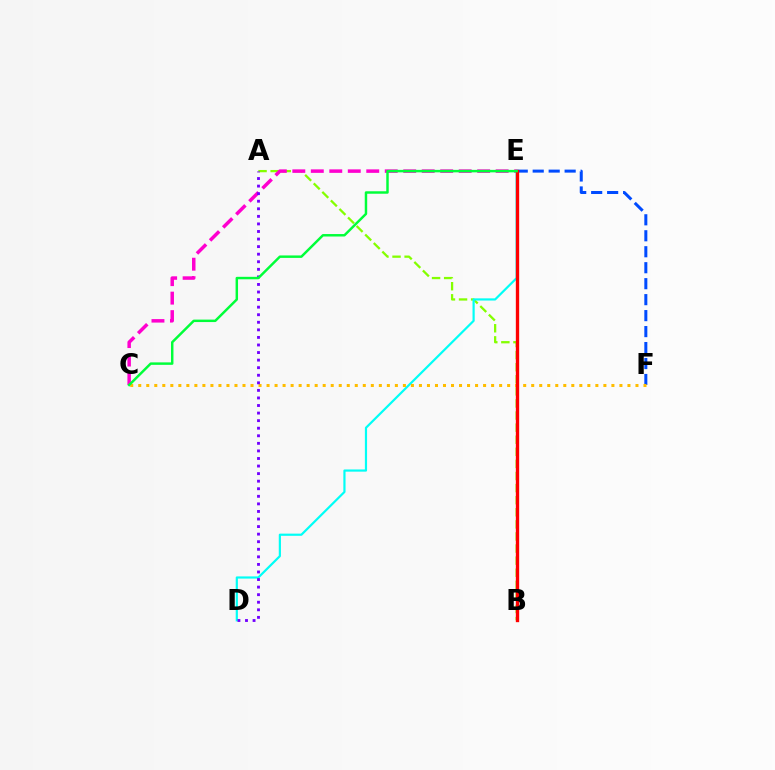{('A', 'B'): [{'color': '#84ff00', 'line_style': 'dashed', 'thickness': 1.64}], ('C', 'E'): [{'color': '#ff00cf', 'line_style': 'dashed', 'thickness': 2.51}, {'color': '#00ff39', 'line_style': 'solid', 'thickness': 1.77}], ('E', 'F'): [{'color': '#004bff', 'line_style': 'dashed', 'thickness': 2.17}], ('D', 'E'): [{'color': '#00fff6', 'line_style': 'solid', 'thickness': 1.58}], ('C', 'F'): [{'color': '#ffbd00', 'line_style': 'dotted', 'thickness': 2.18}], ('B', 'E'): [{'color': '#ff0000', 'line_style': 'solid', 'thickness': 2.4}], ('A', 'D'): [{'color': '#7200ff', 'line_style': 'dotted', 'thickness': 2.06}]}